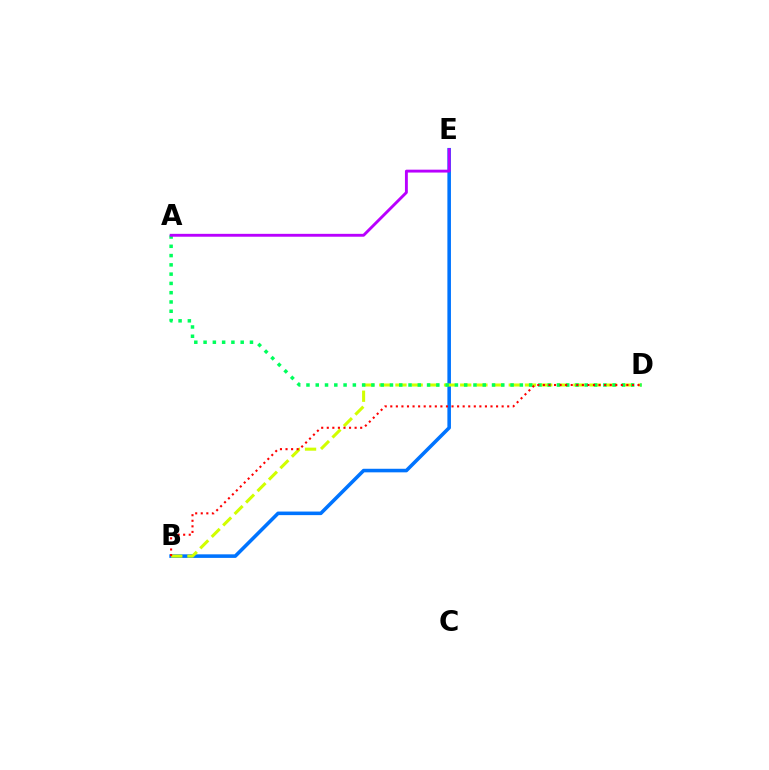{('B', 'E'): [{'color': '#0074ff', 'line_style': 'solid', 'thickness': 2.57}], ('B', 'D'): [{'color': '#d1ff00', 'line_style': 'dashed', 'thickness': 2.2}, {'color': '#ff0000', 'line_style': 'dotted', 'thickness': 1.51}], ('A', 'D'): [{'color': '#00ff5c', 'line_style': 'dotted', 'thickness': 2.52}], ('A', 'E'): [{'color': '#b900ff', 'line_style': 'solid', 'thickness': 2.07}]}